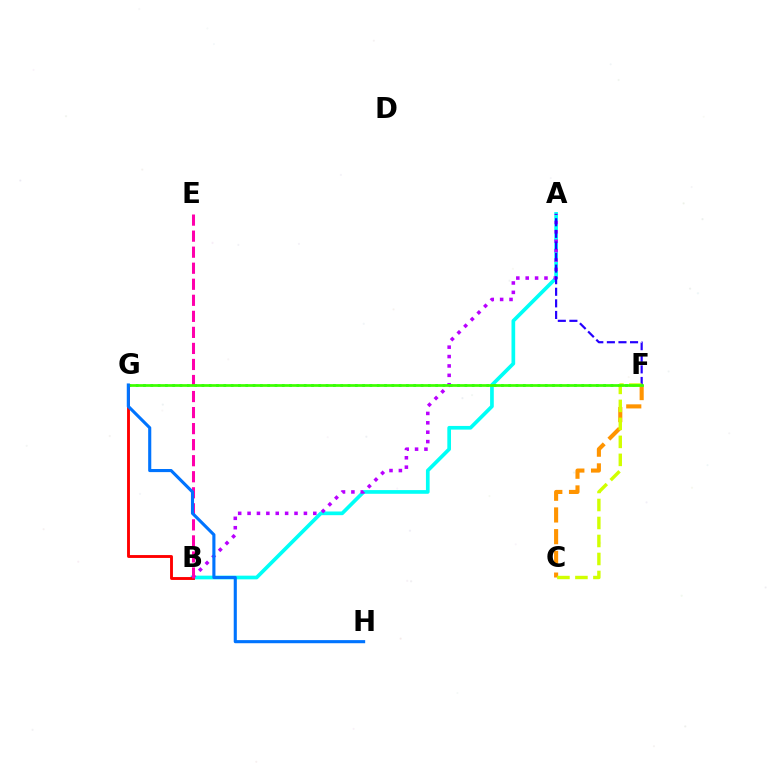{('A', 'B'): [{'color': '#00fff6', 'line_style': 'solid', 'thickness': 2.65}, {'color': '#b900ff', 'line_style': 'dotted', 'thickness': 2.55}], ('F', 'G'): [{'color': '#00ff5c', 'line_style': 'dotted', 'thickness': 1.98}, {'color': '#3dff00', 'line_style': 'solid', 'thickness': 1.95}], ('C', 'F'): [{'color': '#ff9400', 'line_style': 'dashed', 'thickness': 2.95}, {'color': '#d1ff00', 'line_style': 'dashed', 'thickness': 2.44}], ('A', 'F'): [{'color': '#2500ff', 'line_style': 'dashed', 'thickness': 1.57}], ('B', 'G'): [{'color': '#ff0000', 'line_style': 'solid', 'thickness': 2.08}], ('B', 'E'): [{'color': '#ff00ac', 'line_style': 'dashed', 'thickness': 2.18}], ('G', 'H'): [{'color': '#0074ff', 'line_style': 'solid', 'thickness': 2.24}]}